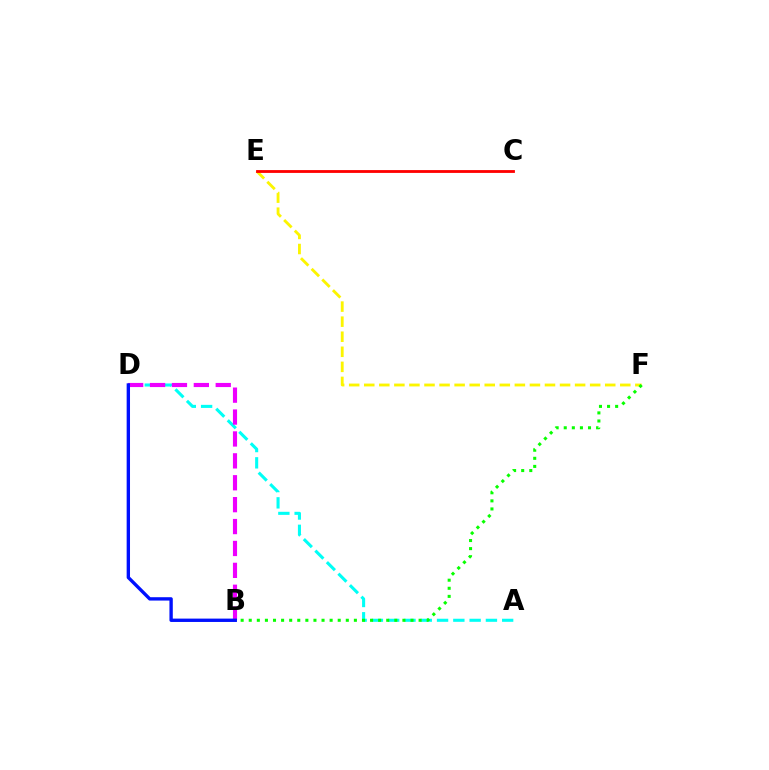{('E', 'F'): [{'color': '#fcf500', 'line_style': 'dashed', 'thickness': 2.05}], ('A', 'D'): [{'color': '#00fff6', 'line_style': 'dashed', 'thickness': 2.21}], ('B', 'D'): [{'color': '#ee00ff', 'line_style': 'dashed', 'thickness': 2.98}, {'color': '#0010ff', 'line_style': 'solid', 'thickness': 2.42}], ('C', 'E'): [{'color': '#ff0000', 'line_style': 'solid', 'thickness': 2.03}], ('B', 'F'): [{'color': '#08ff00', 'line_style': 'dotted', 'thickness': 2.2}]}